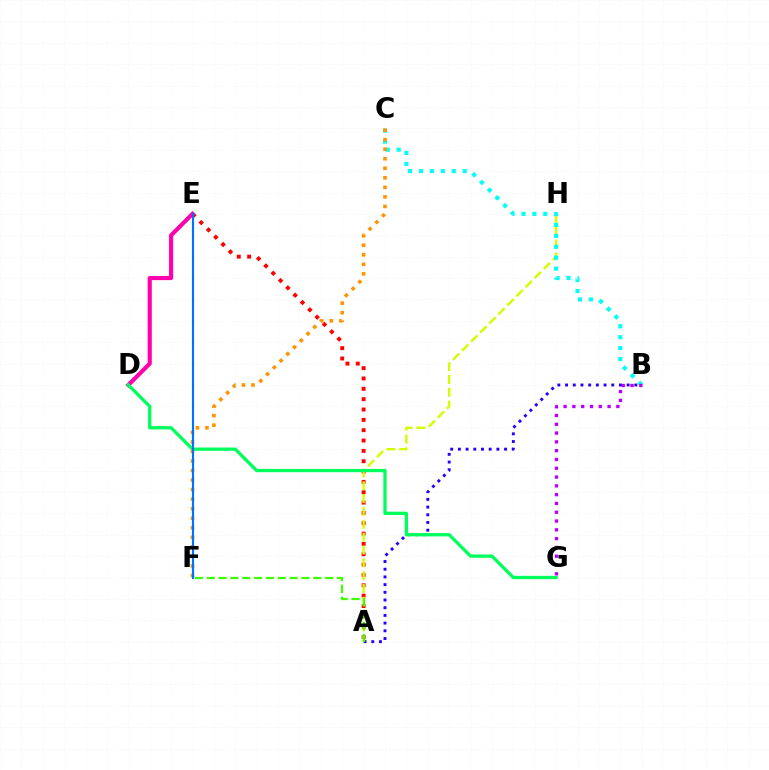{('A', 'E'): [{'color': '#ff0000', 'line_style': 'dotted', 'thickness': 2.81}], ('A', 'H'): [{'color': '#d1ff00', 'line_style': 'dashed', 'thickness': 1.74}], ('D', 'E'): [{'color': '#ff00ac', 'line_style': 'solid', 'thickness': 2.98}], ('A', 'B'): [{'color': '#2500ff', 'line_style': 'dotted', 'thickness': 2.09}], ('B', 'C'): [{'color': '#00fff6', 'line_style': 'dotted', 'thickness': 2.97}], ('D', 'G'): [{'color': '#00ff5c', 'line_style': 'solid', 'thickness': 2.36}], ('A', 'F'): [{'color': '#3dff00', 'line_style': 'dashed', 'thickness': 1.61}], ('C', 'F'): [{'color': '#ff9400', 'line_style': 'dotted', 'thickness': 2.59}], ('E', 'F'): [{'color': '#0074ff', 'line_style': 'solid', 'thickness': 1.54}], ('B', 'G'): [{'color': '#b900ff', 'line_style': 'dotted', 'thickness': 2.39}]}